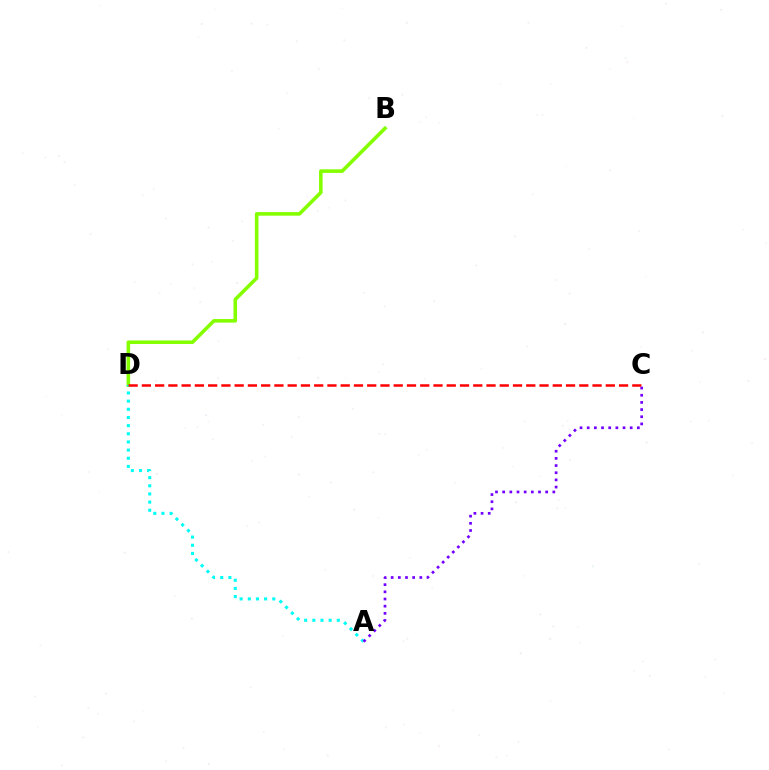{('B', 'D'): [{'color': '#84ff00', 'line_style': 'solid', 'thickness': 2.58}], ('A', 'D'): [{'color': '#00fff6', 'line_style': 'dotted', 'thickness': 2.22}], ('A', 'C'): [{'color': '#7200ff', 'line_style': 'dotted', 'thickness': 1.95}], ('C', 'D'): [{'color': '#ff0000', 'line_style': 'dashed', 'thickness': 1.8}]}